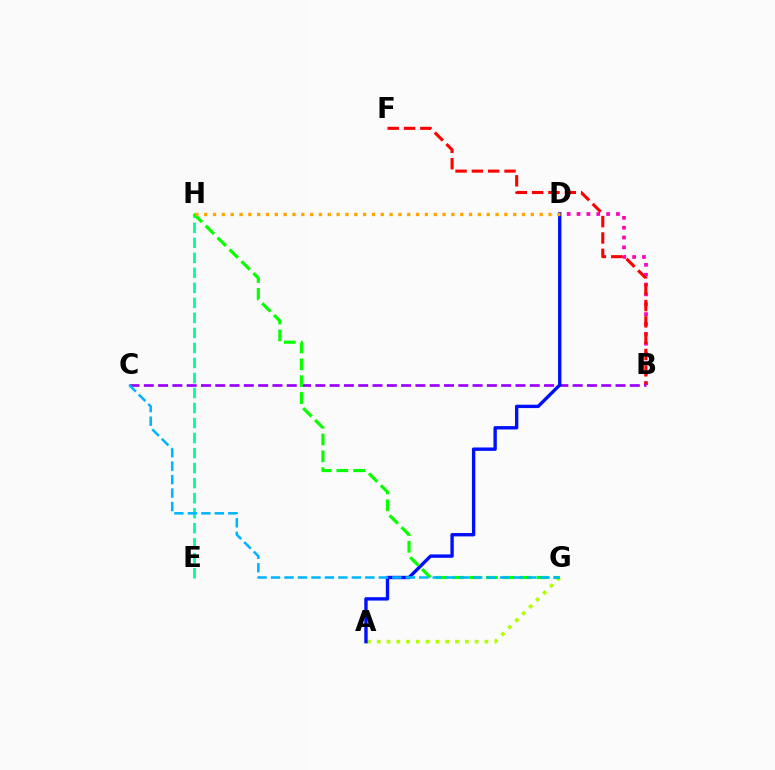{('B', 'D'): [{'color': '#ff00bd', 'line_style': 'dotted', 'thickness': 2.68}], ('B', 'F'): [{'color': '#ff0000', 'line_style': 'dashed', 'thickness': 2.22}], ('B', 'C'): [{'color': '#9b00ff', 'line_style': 'dashed', 'thickness': 1.94}], ('E', 'H'): [{'color': '#00ff9d', 'line_style': 'dashed', 'thickness': 2.04}], ('A', 'G'): [{'color': '#b3ff00', 'line_style': 'dotted', 'thickness': 2.66}], ('A', 'D'): [{'color': '#0010ff', 'line_style': 'solid', 'thickness': 2.43}], ('G', 'H'): [{'color': '#08ff00', 'line_style': 'dashed', 'thickness': 2.29}], ('C', 'G'): [{'color': '#00b5ff', 'line_style': 'dashed', 'thickness': 1.83}], ('D', 'H'): [{'color': '#ffa500', 'line_style': 'dotted', 'thickness': 2.4}]}